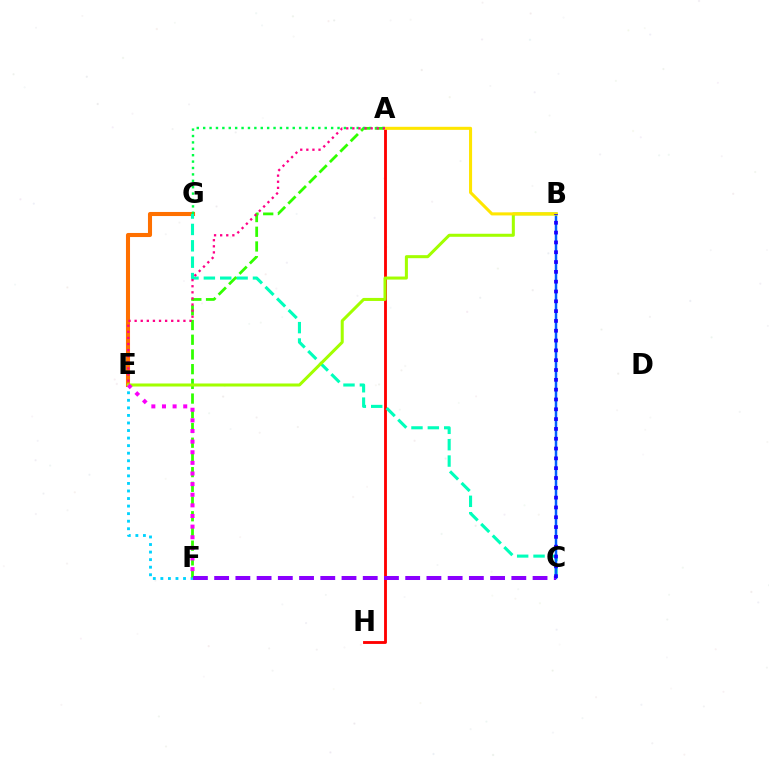{('E', 'G'): [{'color': '#ff7000', 'line_style': 'solid', 'thickness': 2.93}], ('A', 'H'): [{'color': '#ff0000', 'line_style': 'solid', 'thickness': 2.05}], ('E', 'F'): [{'color': '#00d3ff', 'line_style': 'dotted', 'thickness': 2.05}, {'color': '#fa00f9', 'line_style': 'dotted', 'thickness': 2.89}], ('C', 'G'): [{'color': '#00ffbb', 'line_style': 'dashed', 'thickness': 2.22}], ('A', 'F'): [{'color': '#31ff00', 'line_style': 'dashed', 'thickness': 2.0}], ('B', 'C'): [{'color': '#005dff', 'line_style': 'solid', 'thickness': 1.78}, {'color': '#1900ff', 'line_style': 'dotted', 'thickness': 2.67}], ('B', 'E'): [{'color': '#a2ff00', 'line_style': 'solid', 'thickness': 2.18}], ('C', 'F'): [{'color': '#8a00ff', 'line_style': 'dashed', 'thickness': 2.88}], ('A', 'B'): [{'color': '#ffe600', 'line_style': 'solid', 'thickness': 2.2}], ('A', 'G'): [{'color': '#00ff45', 'line_style': 'dotted', 'thickness': 1.74}], ('A', 'E'): [{'color': '#ff0088', 'line_style': 'dotted', 'thickness': 1.66}]}